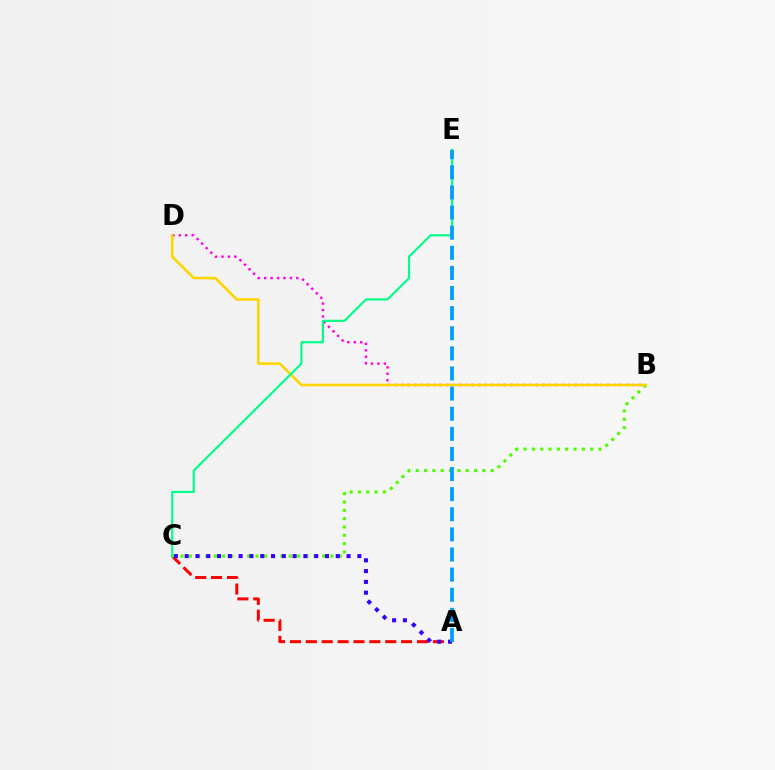{('A', 'C'): [{'color': '#ff0000', 'line_style': 'dashed', 'thickness': 2.16}, {'color': '#3700ff', 'line_style': 'dotted', 'thickness': 2.93}], ('B', 'D'): [{'color': '#ff00ed', 'line_style': 'dotted', 'thickness': 1.75}, {'color': '#ffd500', 'line_style': 'solid', 'thickness': 1.87}], ('B', 'C'): [{'color': '#4fff00', 'line_style': 'dotted', 'thickness': 2.26}], ('C', 'E'): [{'color': '#00ff86', 'line_style': 'solid', 'thickness': 1.55}], ('A', 'E'): [{'color': '#009eff', 'line_style': 'dashed', 'thickness': 2.73}]}